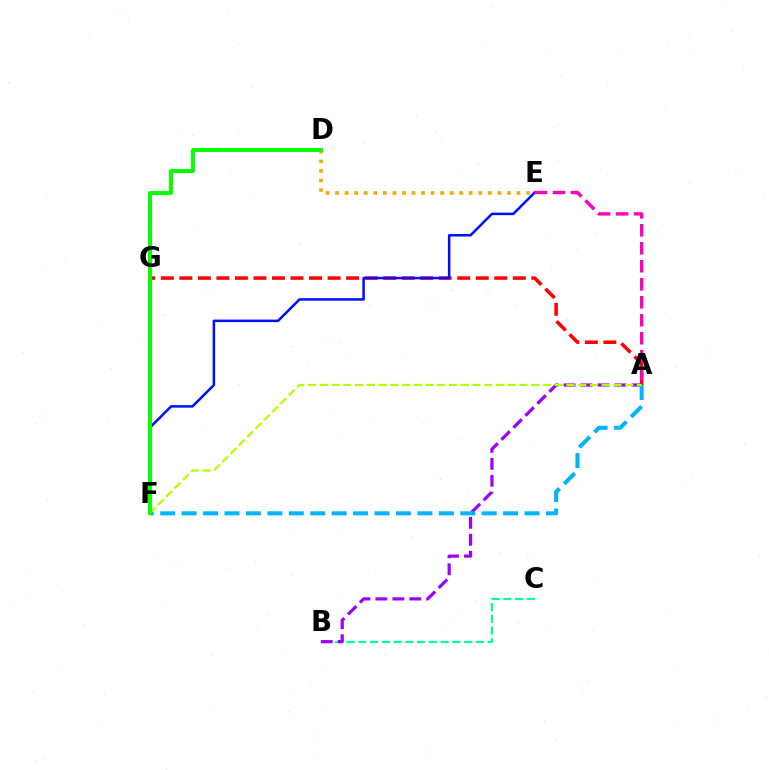{('A', 'G'): [{'color': '#ff0000', 'line_style': 'dashed', 'thickness': 2.52}], ('B', 'C'): [{'color': '#00ff9d', 'line_style': 'dashed', 'thickness': 1.6}], ('E', 'F'): [{'color': '#0010ff', 'line_style': 'solid', 'thickness': 1.81}], ('A', 'B'): [{'color': '#9b00ff', 'line_style': 'dashed', 'thickness': 2.31}], ('D', 'E'): [{'color': '#ffa500', 'line_style': 'dotted', 'thickness': 2.59}], ('A', 'E'): [{'color': '#ff00bd', 'line_style': 'dashed', 'thickness': 2.44}], ('A', 'F'): [{'color': '#00b5ff', 'line_style': 'dashed', 'thickness': 2.91}, {'color': '#b3ff00', 'line_style': 'dashed', 'thickness': 1.6}], ('D', 'F'): [{'color': '#08ff00', 'line_style': 'solid', 'thickness': 2.86}]}